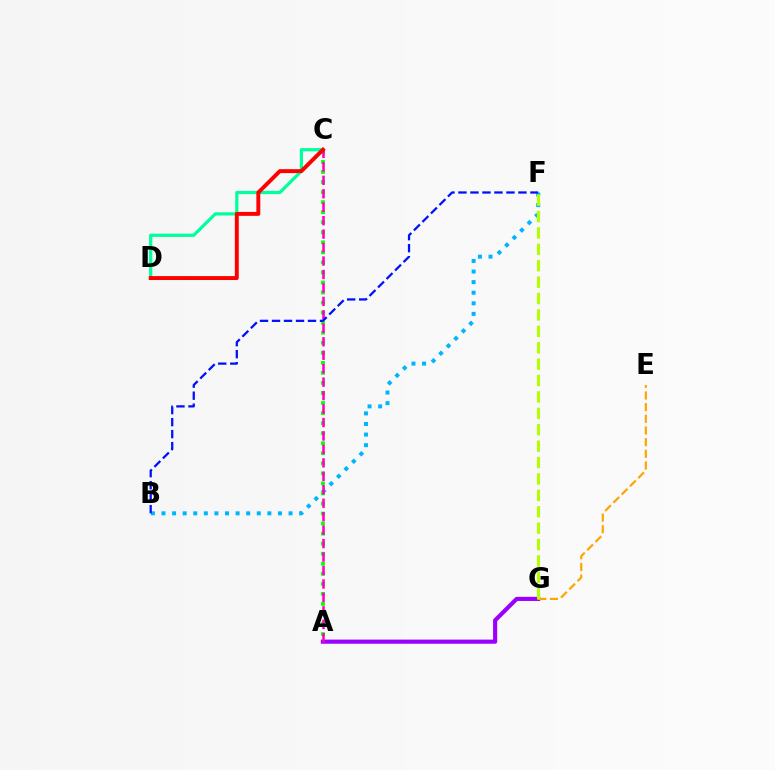{('A', 'G'): [{'color': '#9b00ff', 'line_style': 'solid', 'thickness': 2.98}], ('E', 'G'): [{'color': '#ffa500', 'line_style': 'dashed', 'thickness': 1.59}], ('B', 'F'): [{'color': '#00b5ff', 'line_style': 'dotted', 'thickness': 2.88}, {'color': '#0010ff', 'line_style': 'dashed', 'thickness': 1.63}], ('F', 'G'): [{'color': '#b3ff00', 'line_style': 'dashed', 'thickness': 2.23}], ('C', 'D'): [{'color': '#00ff9d', 'line_style': 'solid', 'thickness': 2.32}, {'color': '#ff0000', 'line_style': 'solid', 'thickness': 2.82}], ('A', 'C'): [{'color': '#08ff00', 'line_style': 'dotted', 'thickness': 2.73}, {'color': '#ff00bd', 'line_style': 'dashed', 'thickness': 1.83}]}